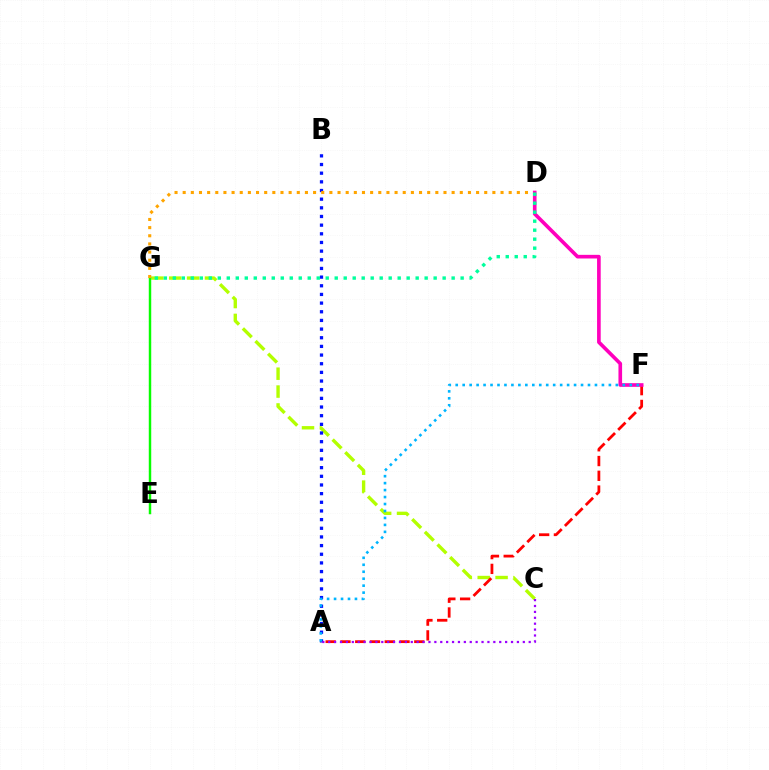{('C', 'G'): [{'color': '#b3ff00', 'line_style': 'dashed', 'thickness': 2.43}], ('E', 'G'): [{'color': '#08ff00', 'line_style': 'solid', 'thickness': 1.77}], ('A', 'B'): [{'color': '#0010ff', 'line_style': 'dotted', 'thickness': 2.35}], ('D', 'G'): [{'color': '#ffa500', 'line_style': 'dotted', 'thickness': 2.21}, {'color': '#00ff9d', 'line_style': 'dotted', 'thickness': 2.44}], ('A', 'F'): [{'color': '#ff0000', 'line_style': 'dashed', 'thickness': 2.01}, {'color': '#00b5ff', 'line_style': 'dotted', 'thickness': 1.89}], ('D', 'F'): [{'color': '#ff00bd', 'line_style': 'solid', 'thickness': 2.62}], ('A', 'C'): [{'color': '#9b00ff', 'line_style': 'dotted', 'thickness': 1.6}]}